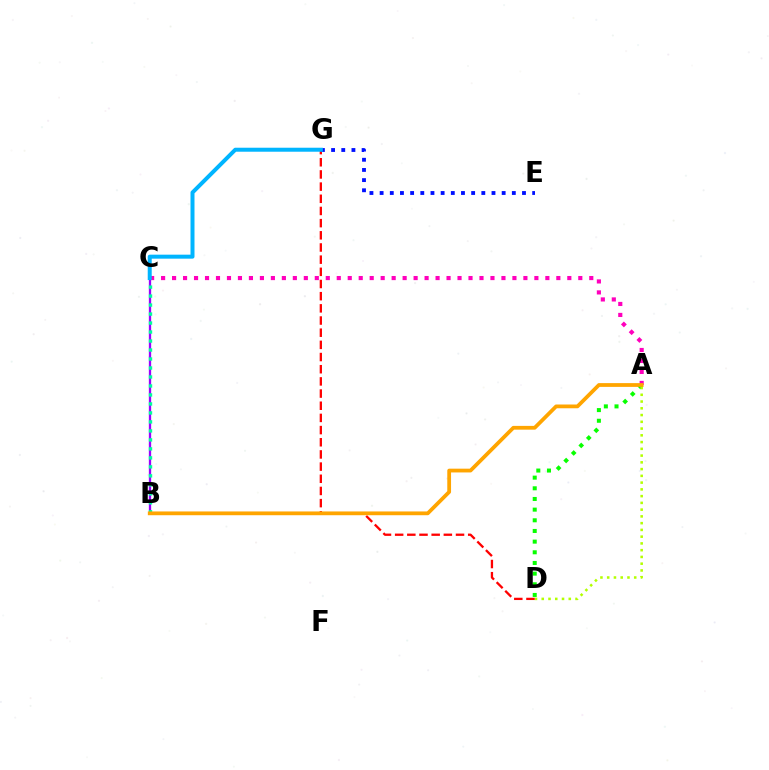{('B', 'C'): [{'color': '#9b00ff', 'line_style': 'solid', 'thickness': 1.67}, {'color': '#00ff9d', 'line_style': 'dotted', 'thickness': 2.44}], ('A', 'D'): [{'color': '#08ff00', 'line_style': 'dotted', 'thickness': 2.9}, {'color': '#b3ff00', 'line_style': 'dotted', 'thickness': 1.84}], ('D', 'G'): [{'color': '#ff0000', 'line_style': 'dashed', 'thickness': 1.65}], ('A', 'C'): [{'color': '#ff00bd', 'line_style': 'dotted', 'thickness': 2.98}], ('E', 'G'): [{'color': '#0010ff', 'line_style': 'dotted', 'thickness': 2.76}], ('A', 'B'): [{'color': '#ffa500', 'line_style': 'solid', 'thickness': 2.71}], ('C', 'G'): [{'color': '#00b5ff', 'line_style': 'solid', 'thickness': 2.88}]}